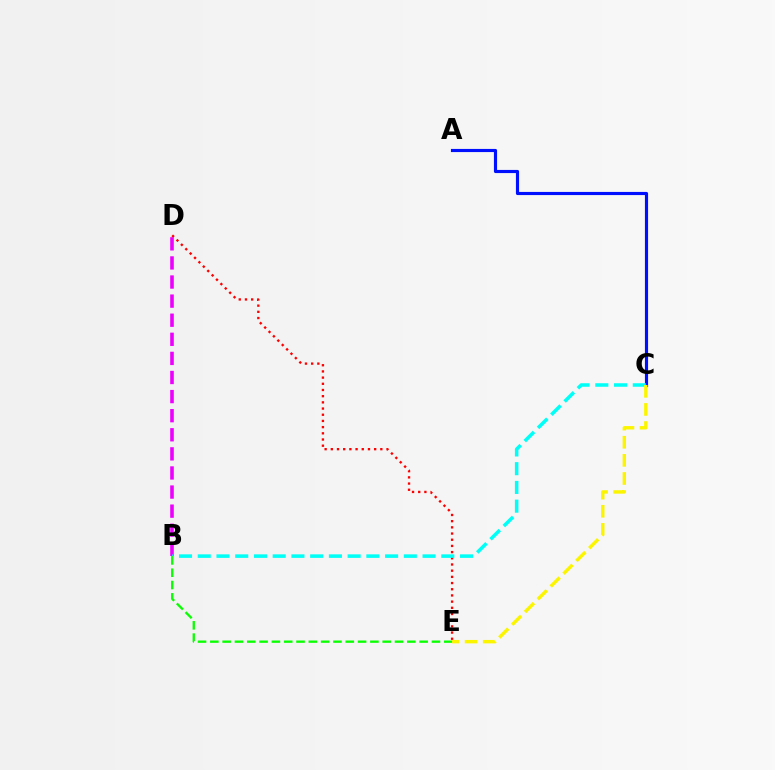{('A', 'C'): [{'color': '#0010ff', 'line_style': 'solid', 'thickness': 2.27}], ('B', 'D'): [{'color': '#ee00ff', 'line_style': 'dashed', 'thickness': 2.59}], ('D', 'E'): [{'color': '#ff0000', 'line_style': 'dotted', 'thickness': 1.68}], ('B', 'C'): [{'color': '#00fff6', 'line_style': 'dashed', 'thickness': 2.55}], ('B', 'E'): [{'color': '#08ff00', 'line_style': 'dashed', 'thickness': 1.67}], ('C', 'E'): [{'color': '#fcf500', 'line_style': 'dashed', 'thickness': 2.46}]}